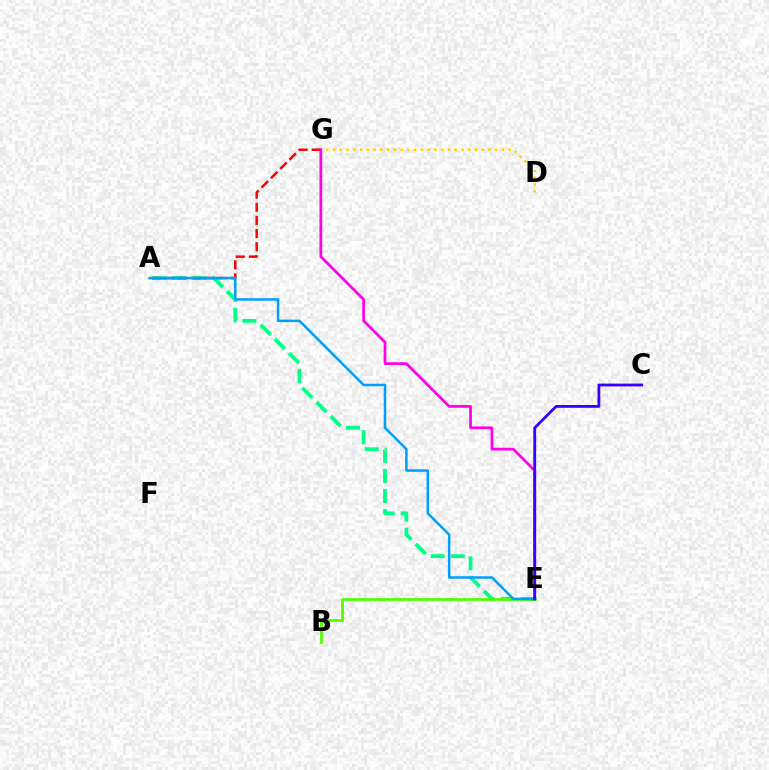{('D', 'G'): [{'color': '#ffd500', 'line_style': 'dotted', 'thickness': 1.84}], ('A', 'E'): [{'color': '#00ff86', 'line_style': 'dashed', 'thickness': 2.72}, {'color': '#009eff', 'line_style': 'solid', 'thickness': 1.8}], ('A', 'G'): [{'color': '#ff0000', 'line_style': 'dashed', 'thickness': 1.79}], ('B', 'E'): [{'color': '#4fff00', 'line_style': 'solid', 'thickness': 1.95}], ('E', 'G'): [{'color': '#ff00ed', 'line_style': 'solid', 'thickness': 1.96}], ('C', 'E'): [{'color': '#3700ff', 'line_style': 'solid', 'thickness': 2.02}]}